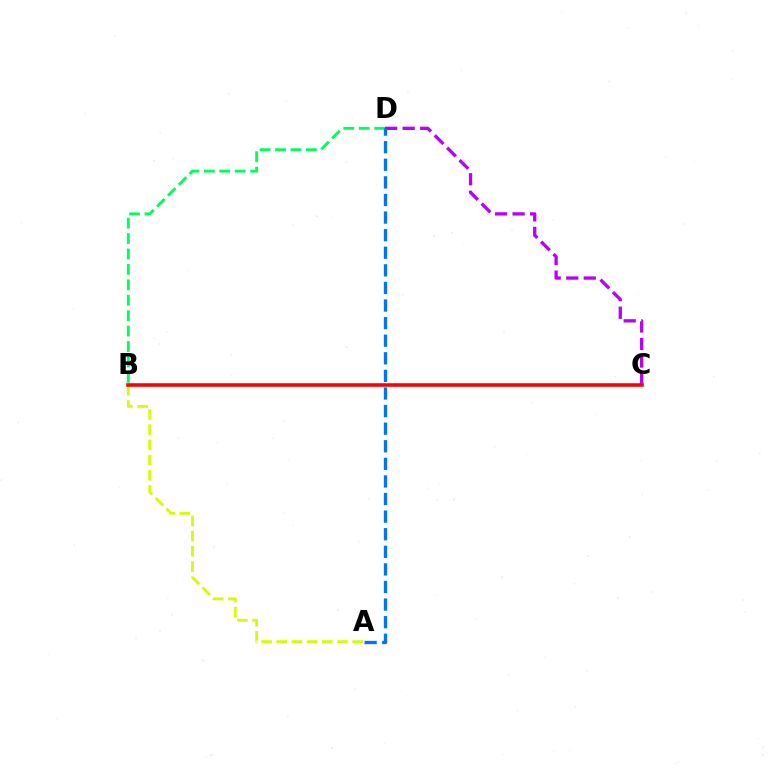{('B', 'D'): [{'color': '#00ff5c', 'line_style': 'dashed', 'thickness': 2.1}], ('A', 'B'): [{'color': '#d1ff00', 'line_style': 'dashed', 'thickness': 2.06}], ('C', 'D'): [{'color': '#b900ff', 'line_style': 'dashed', 'thickness': 2.38}], ('B', 'C'): [{'color': '#ff0000', 'line_style': 'solid', 'thickness': 2.58}], ('A', 'D'): [{'color': '#0074ff', 'line_style': 'dashed', 'thickness': 2.39}]}